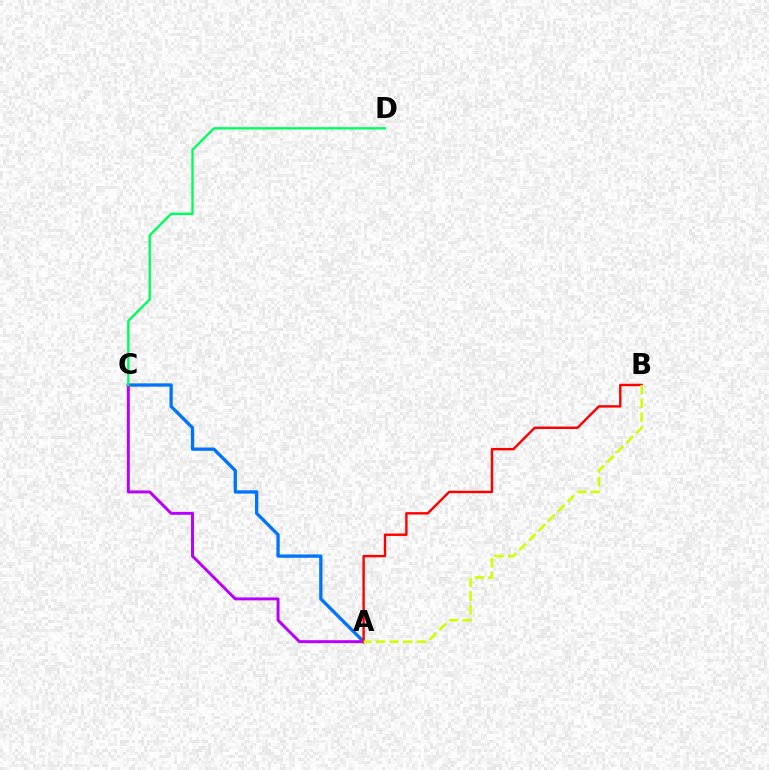{('A', 'C'): [{'color': '#0074ff', 'line_style': 'solid', 'thickness': 2.38}, {'color': '#b900ff', 'line_style': 'solid', 'thickness': 2.13}], ('A', 'B'): [{'color': '#ff0000', 'line_style': 'solid', 'thickness': 1.74}, {'color': '#d1ff00', 'line_style': 'dashed', 'thickness': 1.86}], ('C', 'D'): [{'color': '#00ff5c', 'line_style': 'solid', 'thickness': 1.71}]}